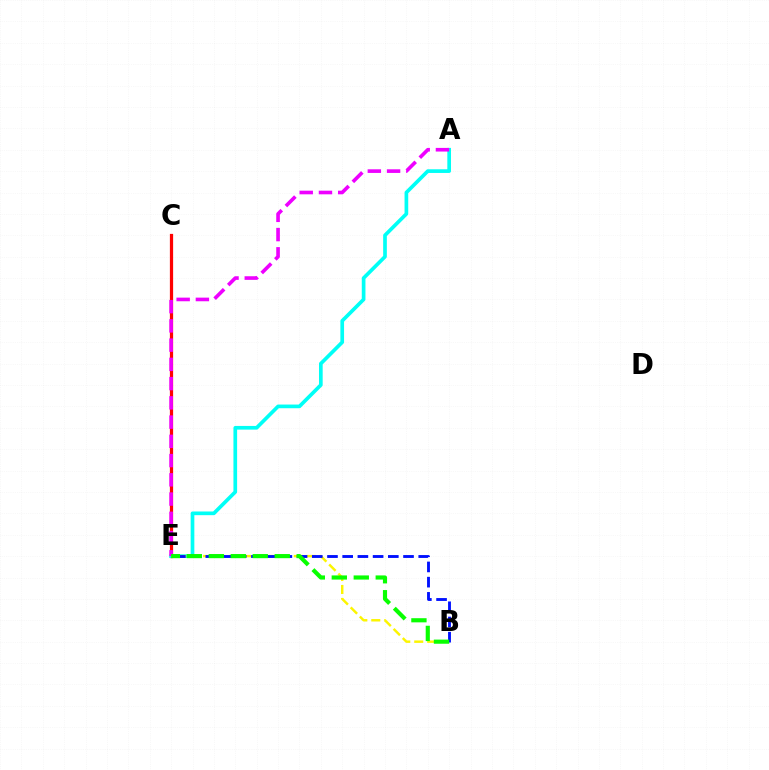{('C', 'E'): [{'color': '#ff0000', 'line_style': 'solid', 'thickness': 2.33}], ('A', 'E'): [{'color': '#00fff6', 'line_style': 'solid', 'thickness': 2.65}, {'color': '#ee00ff', 'line_style': 'dashed', 'thickness': 2.61}], ('B', 'E'): [{'color': '#fcf500', 'line_style': 'dashed', 'thickness': 1.76}, {'color': '#0010ff', 'line_style': 'dashed', 'thickness': 2.07}, {'color': '#08ff00', 'line_style': 'dashed', 'thickness': 2.99}]}